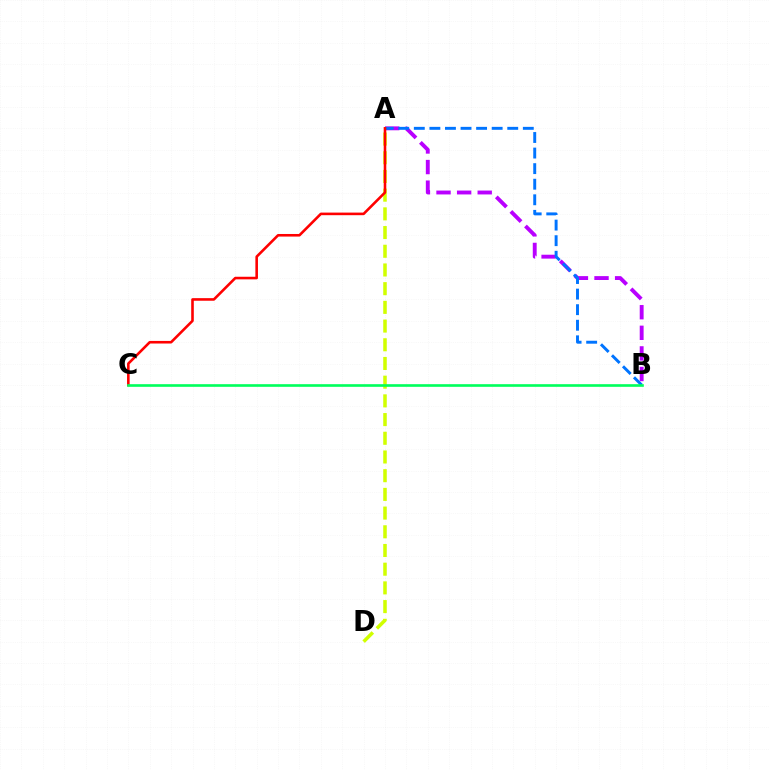{('A', 'B'): [{'color': '#b900ff', 'line_style': 'dashed', 'thickness': 2.8}, {'color': '#0074ff', 'line_style': 'dashed', 'thickness': 2.12}], ('A', 'D'): [{'color': '#d1ff00', 'line_style': 'dashed', 'thickness': 2.54}], ('A', 'C'): [{'color': '#ff0000', 'line_style': 'solid', 'thickness': 1.87}], ('B', 'C'): [{'color': '#00ff5c', 'line_style': 'solid', 'thickness': 1.9}]}